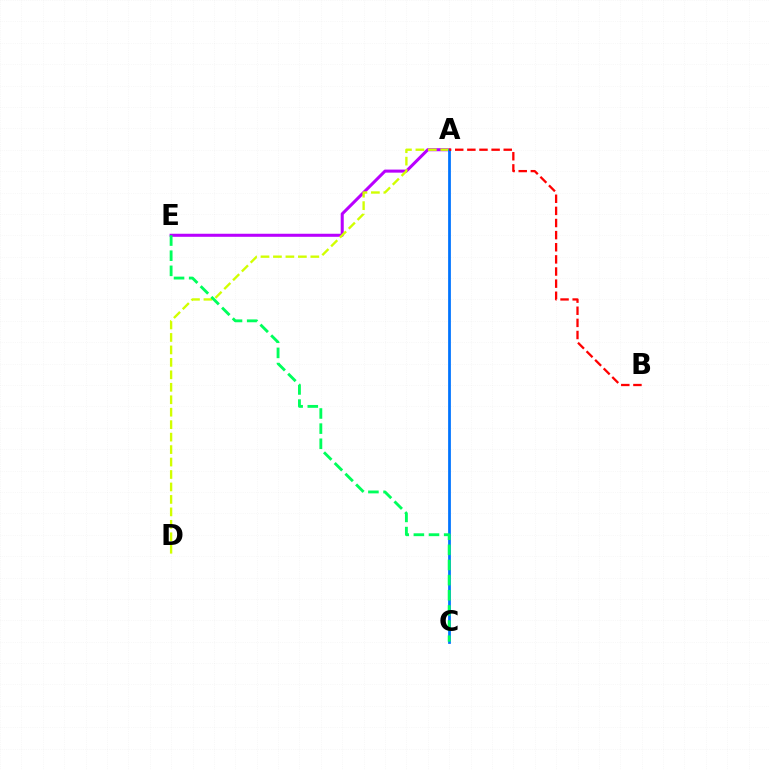{('A', 'E'): [{'color': '#b900ff', 'line_style': 'solid', 'thickness': 2.2}], ('A', 'D'): [{'color': '#d1ff00', 'line_style': 'dashed', 'thickness': 1.69}], ('A', 'C'): [{'color': '#0074ff', 'line_style': 'solid', 'thickness': 1.99}], ('C', 'E'): [{'color': '#00ff5c', 'line_style': 'dashed', 'thickness': 2.06}], ('A', 'B'): [{'color': '#ff0000', 'line_style': 'dashed', 'thickness': 1.65}]}